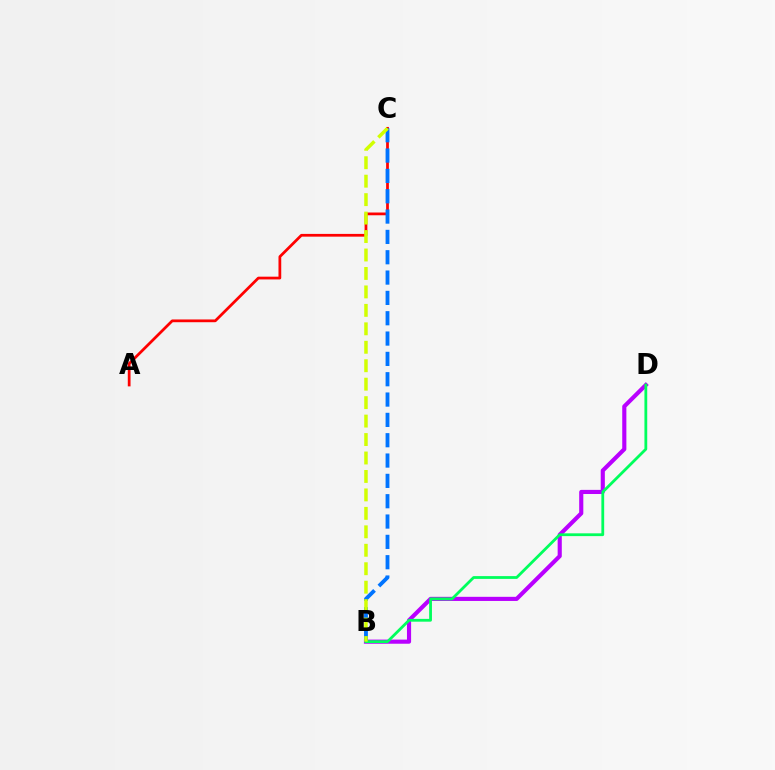{('B', 'D'): [{'color': '#b900ff', 'line_style': 'solid', 'thickness': 2.97}, {'color': '#00ff5c', 'line_style': 'solid', 'thickness': 2.01}], ('A', 'C'): [{'color': '#ff0000', 'line_style': 'solid', 'thickness': 1.98}], ('B', 'C'): [{'color': '#0074ff', 'line_style': 'dashed', 'thickness': 2.76}, {'color': '#d1ff00', 'line_style': 'dashed', 'thickness': 2.51}]}